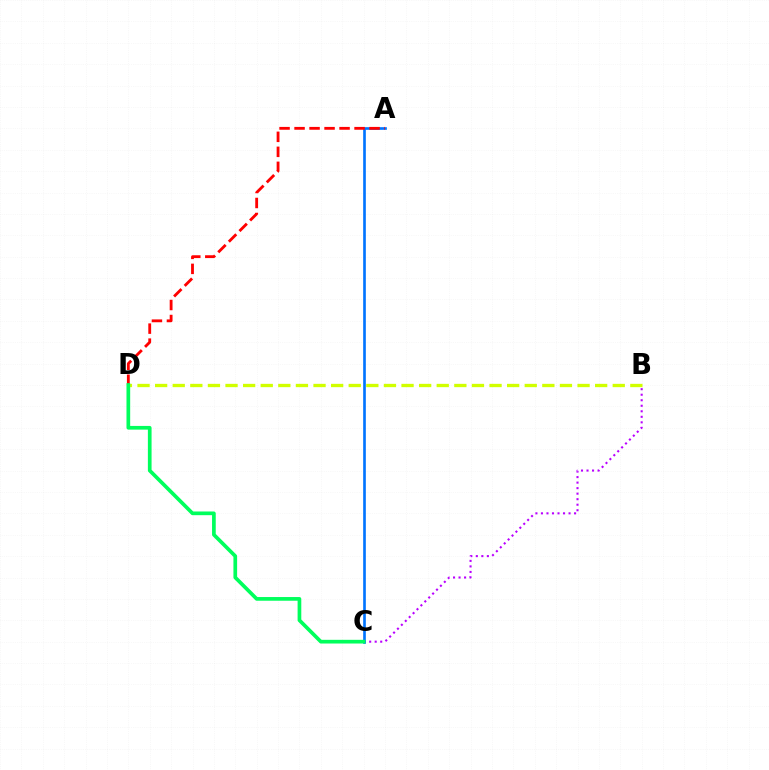{('B', 'C'): [{'color': '#b900ff', 'line_style': 'dotted', 'thickness': 1.5}], ('B', 'D'): [{'color': '#d1ff00', 'line_style': 'dashed', 'thickness': 2.39}], ('A', 'C'): [{'color': '#0074ff', 'line_style': 'solid', 'thickness': 1.91}], ('A', 'D'): [{'color': '#ff0000', 'line_style': 'dashed', 'thickness': 2.04}], ('C', 'D'): [{'color': '#00ff5c', 'line_style': 'solid', 'thickness': 2.66}]}